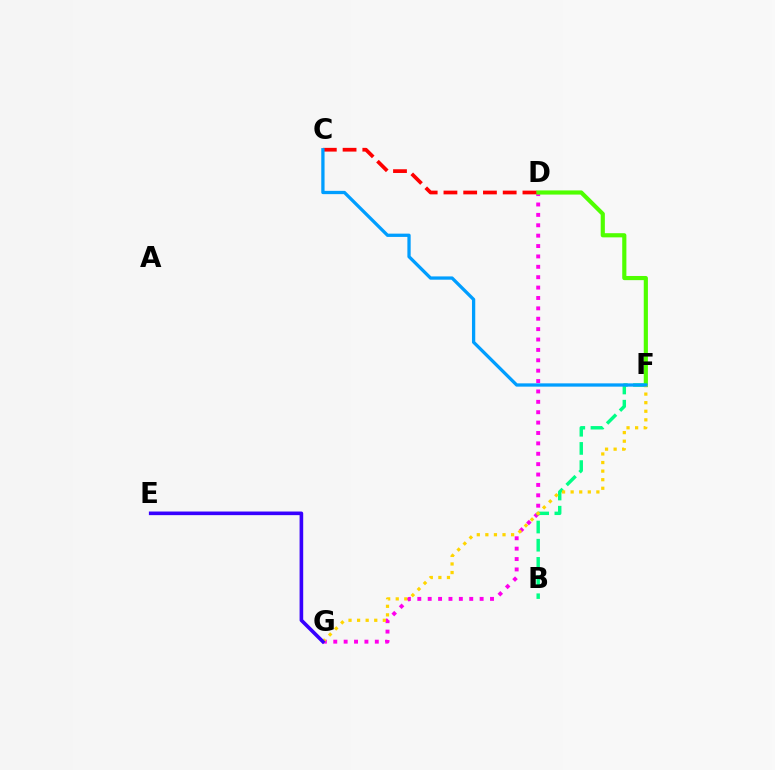{('D', 'G'): [{'color': '#ff00ed', 'line_style': 'dotted', 'thickness': 2.82}], ('D', 'F'): [{'color': '#4fff00', 'line_style': 'solid', 'thickness': 3.0}], ('B', 'F'): [{'color': '#00ff86', 'line_style': 'dashed', 'thickness': 2.47}], ('F', 'G'): [{'color': '#ffd500', 'line_style': 'dotted', 'thickness': 2.33}], ('C', 'D'): [{'color': '#ff0000', 'line_style': 'dashed', 'thickness': 2.68}], ('C', 'F'): [{'color': '#009eff', 'line_style': 'solid', 'thickness': 2.36}], ('E', 'G'): [{'color': '#3700ff', 'line_style': 'solid', 'thickness': 2.6}]}